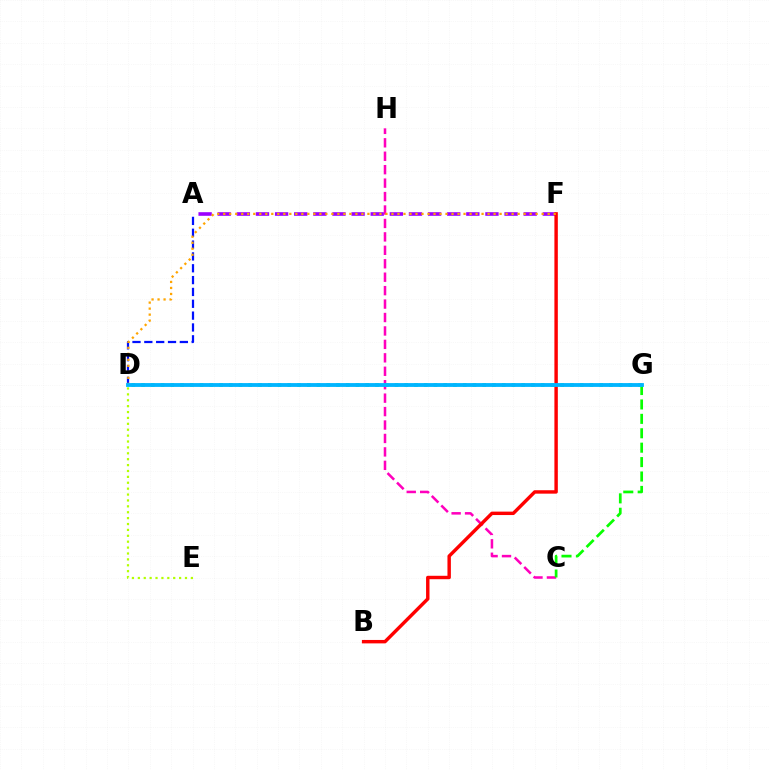{('A', 'F'): [{'color': '#9b00ff', 'line_style': 'dashed', 'thickness': 2.6}], ('D', 'E'): [{'color': '#b3ff00', 'line_style': 'dotted', 'thickness': 1.6}], ('C', 'H'): [{'color': '#ff00bd', 'line_style': 'dashed', 'thickness': 1.83}], ('C', 'G'): [{'color': '#08ff00', 'line_style': 'dashed', 'thickness': 1.96}], ('D', 'G'): [{'color': '#00ff9d', 'line_style': 'dotted', 'thickness': 2.65}, {'color': '#00b5ff', 'line_style': 'solid', 'thickness': 2.75}], ('B', 'F'): [{'color': '#ff0000', 'line_style': 'solid', 'thickness': 2.47}], ('A', 'D'): [{'color': '#0010ff', 'line_style': 'dashed', 'thickness': 1.61}], ('D', 'F'): [{'color': '#ffa500', 'line_style': 'dotted', 'thickness': 1.63}]}